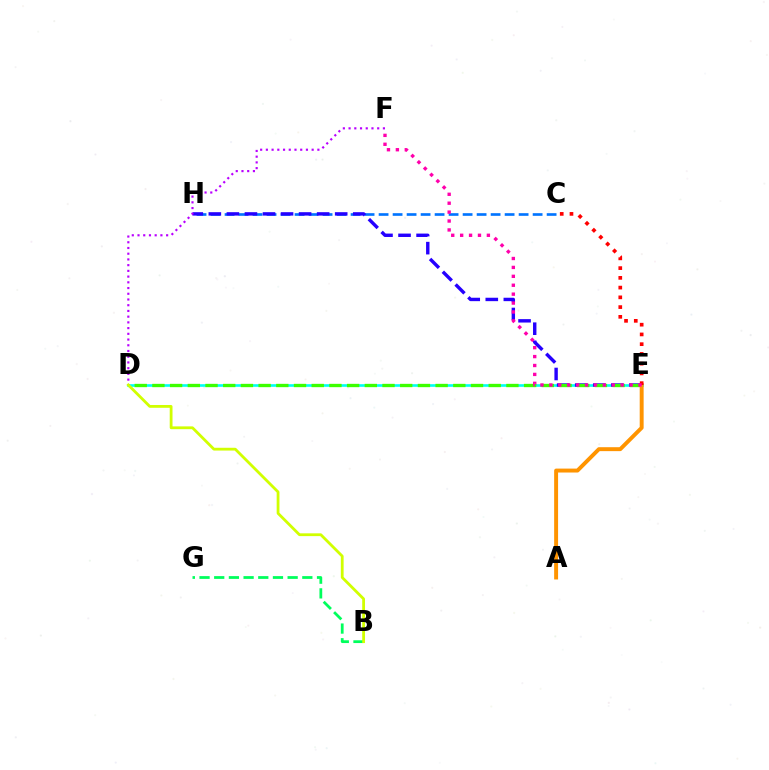{('D', 'E'): [{'color': '#00fff6', 'line_style': 'solid', 'thickness': 1.89}, {'color': '#3dff00', 'line_style': 'dashed', 'thickness': 2.4}], ('C', 'H'): [{'color': '#0074ff', 'line_style': 'dashed', 'thickness': 1.9}], ('E', 'H'): [{'color': '#2500ff', 'line_style': 'dashed', 'thickness': 2.45}], ('D', 'F'): [{'color': '#b900ff', 'line_style': 'dotted', 'thickness': 1.55}], ('A', 'E'): [{'color': '#ff9400', 'line_style': 'solid', 'thickness': 2.83}], ('B', 'G'): [{'color': '#00ff5c', 'line_style': 'dashed', 'thickness': 1.99}], ('C', 'E'): [{'color': '#ff0000', 'line_style': 'dotted', 'thickness': 2.65}], ('B', 'D'): [{'color': '#d1ff00', 'line_style': 'solid', 'thickness': 2.01}], ('E', 'F'): [{'color': '#ff00ac', 'line_style': 'dotted', 'thickness': 2.42}]}